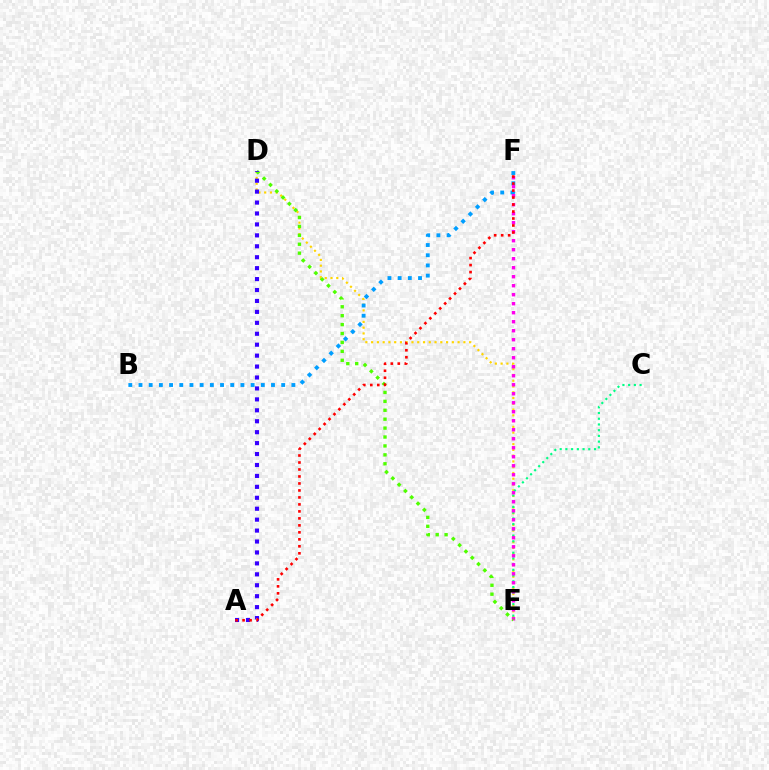{('D', 'E'): [{'color': '#ffd500', 'line_style': 'dotted', 'thickness': 1.57}, {'color': '#4fff00', 'line_style': 'dotted', 'thickness': 2.42}], ('B', 'F'): [{'color': '#009eff', 'line_style': 'dotted', 'thickness': 2.77}], ('C', 'E'): [{'color': '#00ff86', 'line_style': 'dotted', 'thickness': 1.55}], ('E', 'F'): [{'color': '#ff00ed', 'line_style': 'dotted', 'thickness': 2.45}], ('A', 'D'): [{'color': '#3700ff', 'line_style': 'dotted', 'thickness': 2.97}], ('A', 'F'): [{'color': '#ff0000', 'line_style': 'dotted', 'thickness': 1.9}]}